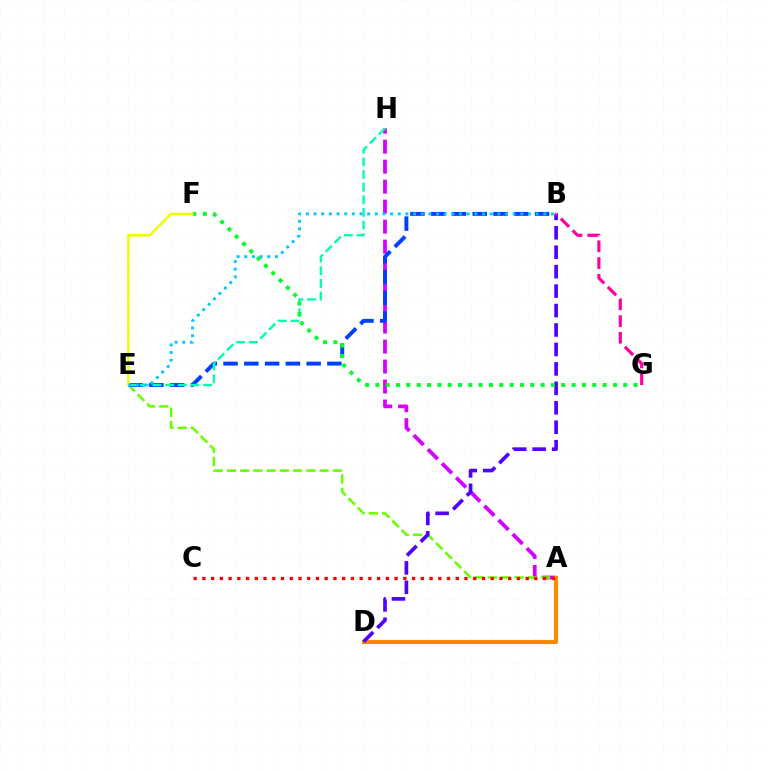{('A', 'H'): [{'color': '#d600ff', 'line_style': 'dashed', 'thickness': 2.72}], ('A', 'E'): [{'color': '#66ff00', 'line_style': 'dashed', 'thickness': 1.8}], ('B', 'E'): [{'color': '#003fff', 'line_style': 'dashed', 'thickness': 2.82}, {'color': '#00c7ff', 'line_style': 'dotted', 'thickness': 2.08}], ('A', 'D'): [{'color': '#ff8800', 'line_style': 'solid', 'thickness': 2.96}], ('A', 'C'): [{'color': '#ff0000', 'line_style': 'dotted', 'thickness': 2.37}], ('E', 'H'): [{'color': '#00ffaf', 'line_style': 'dashed', 'thickness': 1.72}], ('B', 'D'): [{'color': '#4f00ff', 'line_style': 'dashed', 'thickness': 2.64}], ('F', 'G'): [{'color': '#00ff27', 'line_style': 'dotted', 'thickness': 2.81}], ('E', 'F'): [{'color': '#eeff00', 'line_style': 'solid', 'thickness': 1.79}], ('B', 'G'): [{'color': '#ff00a0', 'line_style': 'dashed', 'thickness': 2.27}]}